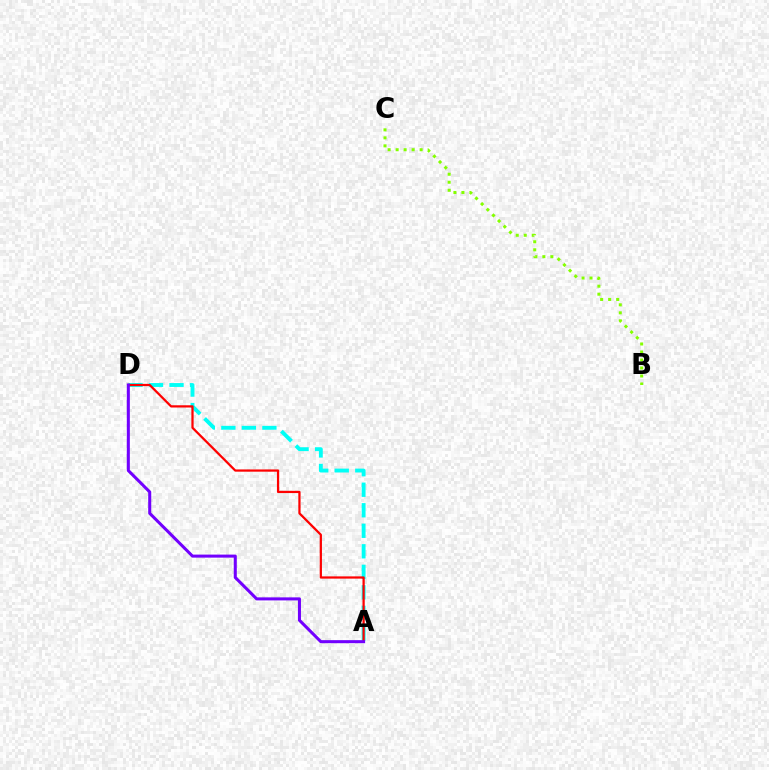{('B', 'C'): [{'color': '#84ff00', 'line_style': 'dotted', 'thickness': 2.17}], ('A', 'D'): [{'color': '#00fff6', 'line_style': 'dashed', 'thickness': 2.79}, {'color': '#ff0000', 'line_style': 'solid', 'thickness': 1.61}, {'color': '#7200ff', 'line_style': 'solid', 'thickness': 2.19}]}